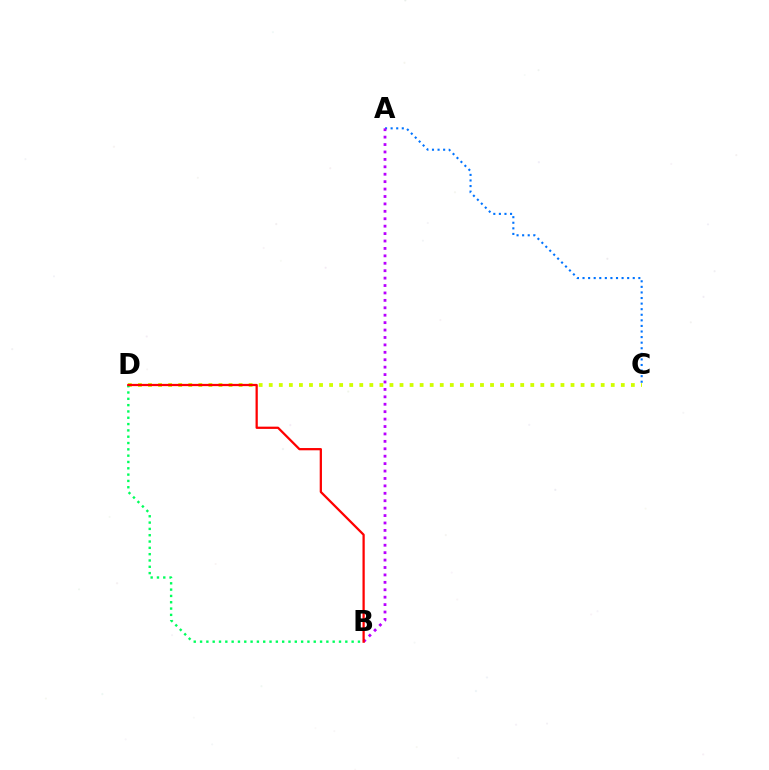{('A', 'C'): [{'color': '#0074ff', 'line_style': 'dotted', 'thickness': 1.52}], ('C', 'D'): [{'color': '#d1ff00', 'line_style': 'dotted', 'thickness': 2.73}], ('A', 'B'): [{'color': '#b900ff', 'line_style': 'dotted', 'thickness': 2.02}], ('B', 'D'): [{'color': '#00ff5c', 'line_style': 'dotted', 'thickness': 1.72}, {'color': '#ff0000', 'line_style': 'solid', 'thickness': 1.63}]}